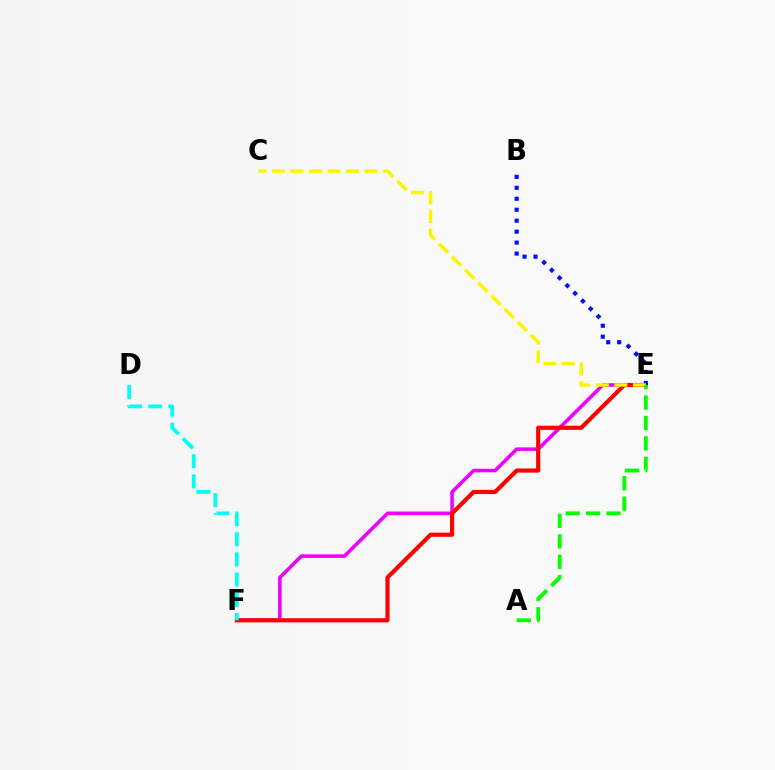{('E', 'F'): [{'color': '#ee00ff', 'line_style': 'solid', 'thickness': 2.56}, {'color': '#ff0000', 'line_style': 'solid', 'thickness': 2.99}], ('B', 'E'): [{'color': '#0010ff', 'line_style': 'dotted', 'thickness': 2.98}], ('D', 'F'): [{'color': '#00fff6', 'line_style': 'dashed', 'thickness': 2.74}], ('C', 'E'): [{'color': '#fcf500', 'line_style': 'dashed', 'thickness': 2.51}], ('A', 'E'): [{'color': '#08ff00', 'line_style': 'dashed', 'thickness': 2.78}]}